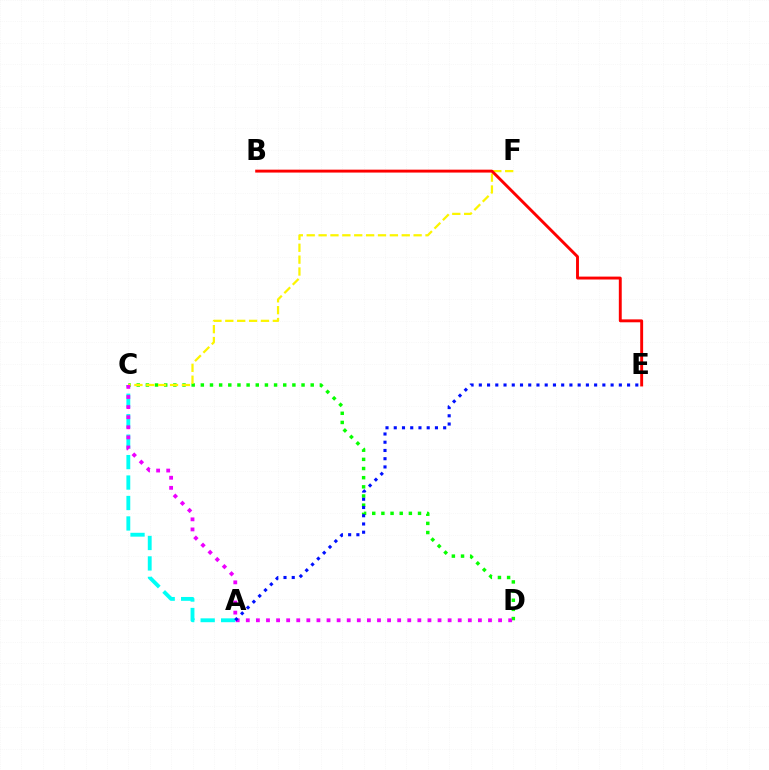{('A', 'C'): [{'color': '#00fff6', 'line_style': 'dashed', 'thickness': 2.78}], ('C', 'D'): [{'color': '#08ff00', 'line_style': 'dotted', 'thickness': 2.49}, {'color': '#ee00ff', 'line_style': 'dotted', 'thickness': 2.74}], ('C', 'F'): [{'color': '#fcf500', 'line_style': 'dashed', 'thickness': 1.61}], ('B', 'E'): [{'color': '#ff0000', 'line_style': 'solid', 'thickness': 2.09}], ('A', 'E'): [{'color': '#0010ff', 'line_style': 'dotted', 'thickness': 2.24}]}